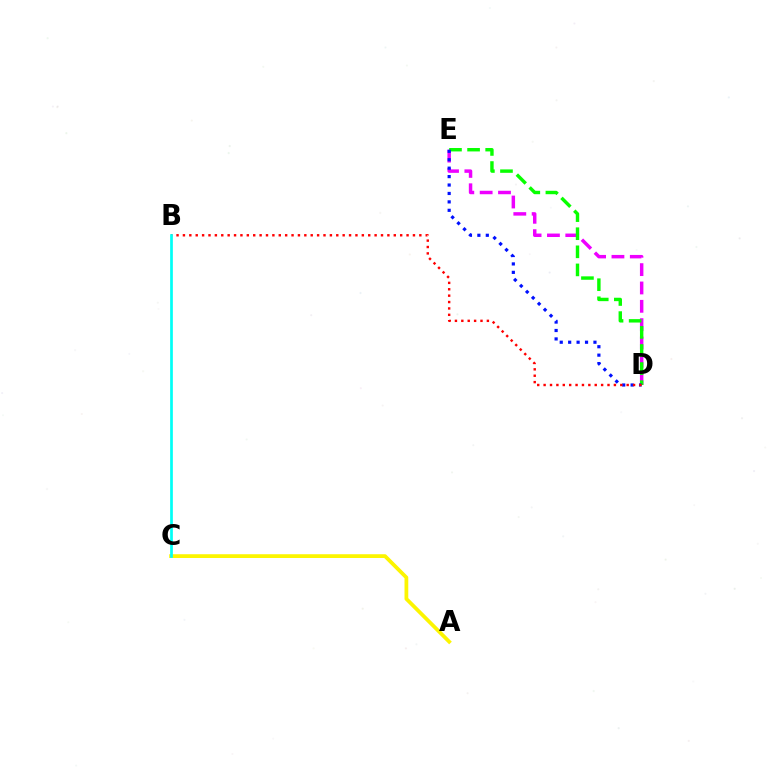{('D', 'E'): [{'color': '#ee00ff', 'line_style': 'dashed', 'thickness': 2.49}, {'color': '#08ff00', 'line_style': 'dashed', 'thickness': 2.46}, {'color': '#0010ff', 'line_style': 'dotted', 'thickness': 2.29}], ('A', 'C'): [{'color': '#fcf500', 'line_style': 'solid', 'thickness': 2.71}], ('B', 'D'): [{'color': '#ff0000', 'line_style': 'dotted', 'thickness': 1.74}], ('B', 'C'): [{'color': '#00fff6', 'line_style': 'solid', 'thickness': 1.95}]}